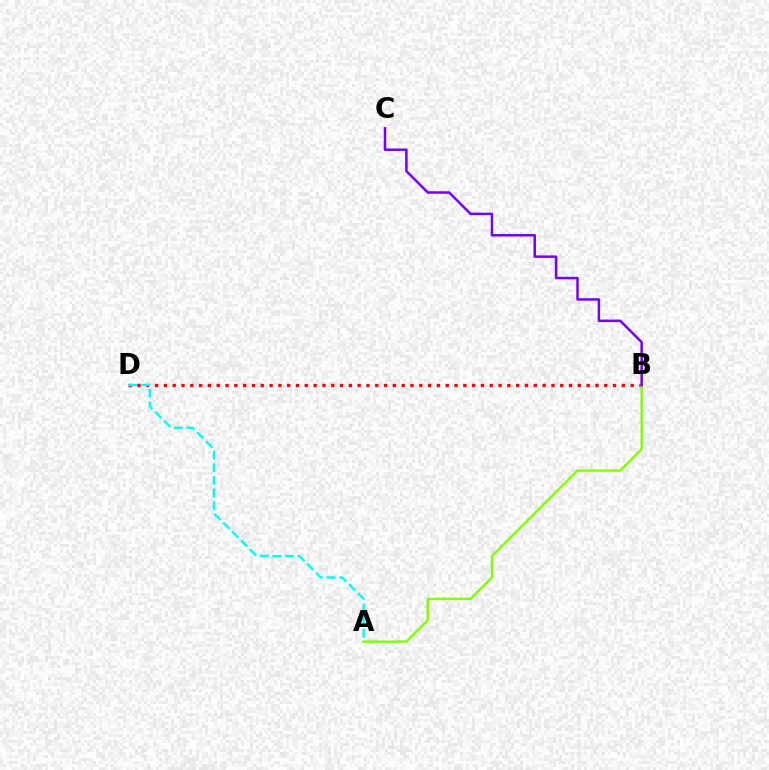{('B', 'D'): [{'color': '#ff0000', 'line_style': 'dotted', 'thickness': 2.39}], ('A', 'B'): [{'color': '#84ff00', 'line_style': 'solid', 'thickness': 1.76}], ('A', 'D'): [{'color': '#00fff6', 'line_style': 'dashed', 'thickness': 1.71}], ('B', 'C'): [{'color': '#7200ff', 'line_style': 'solid', 'thickness': 1.79}]}